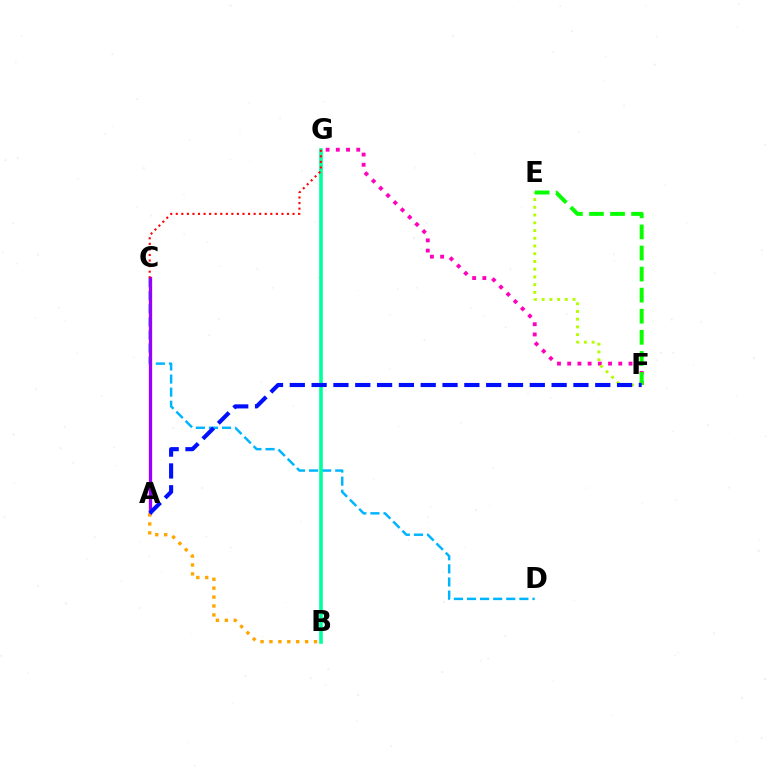{('F', 'G'): [{'color': '#ff00bd', 'line_style': 'dotted', 'thickness': 2.78}], ('C', 'D'): [{'color': '#00b5ff', 'line_style': 'dashed', 'thickness': 1.78}], ('E', 'F'): [{'color': '#b3ff00', 'line_style': 'dotted', 'thickness': 2.1}, {'color': '#08ff00', 'line_style': 'dashed', 'thickness': 2.86}], ('A', 'C'): [{'color': '#9b00ff', 'line_style': 'solid', 'thickness': 2.37}], ('B', 'G'): [{'color': '#00ff9d', 'line_style': 'solid', 'thickness': 2.6}], ('C', 'G'): [{'color': '#ff0000', 'line_style': 'dotted', 'thickness': 1.51}], ('A', 'B'): [{'color': '#ffa500', 'line_style': 'dotted', 'thickness': 2.42}], ('A', 'F'): [{'color': '#0010ff', 'line_style': 'dashed', 'thickness': 2.96}]}